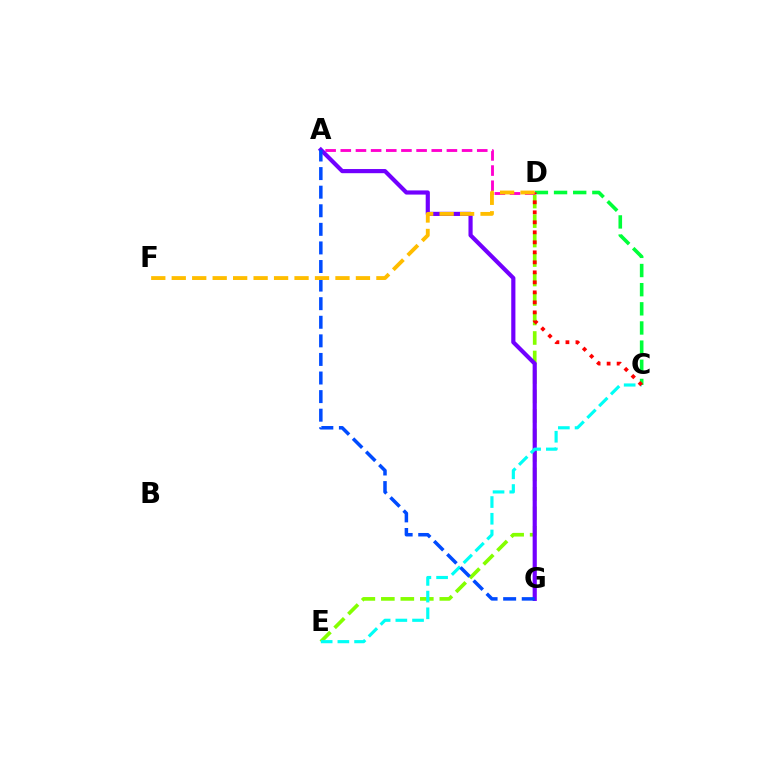{('D', 'E'): [{'color': '#84ff00', 'line_style': 'dashed', 'thickness': 2.65}], ('C', 'D'): [{'color': '#00ff39', 'line_style': 'dashed', 'thickness': 2.6}, {'color': '#ff0000', 'line_style': 'dotted', 'thickness': 2.72}], ('A', 'D'): [{'color': '#ff00cf', 'line_style': 'dashed', 'thickness': 2.06}], ('A', 'G'): [{'color': '#7200ff', 'line_style': 'solid', 'thickness': 3.0}, {'color': '#004bff', 'line_style': 'dashed', 'thickness': 2.52}], ('C', 'E'): [{'color': '#00fff6', 'line_style': 'dashed', 'thickness': 2.27}], ('D', 'F'): [{'color': '#ffbd00', 'line_style': 'dashed', 'thickness': 2.78}]}